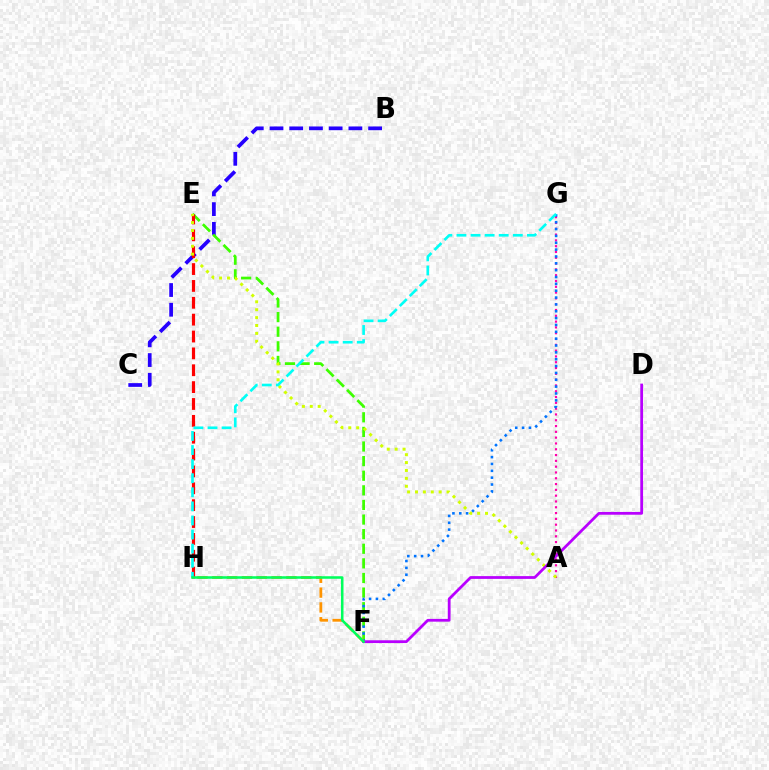{('B', 'C'): [{'color': '#2500ff', 'line_style': 'dashed', 'thickness': 2.68}], ('E', 'F'): [{'color': '#3dff00', 'line_style': 'dashed', 'thickness': 1.98}], ('E', 'H'): [{'color': '#ff0000', 'line_style': 'dashed', 'thickness': 2.29}], ('A', 'G'): [{'color': '#ff00ac', 'line_style': 'dotted', 'thickness': 1.58}], ('F', 'G'): [{'color': '#0074ff', 'line_style': 'dotted', 'thickness': 1.86}], ('A', 'E'): [{'color': '#d1ff00', 'line_style': 'dotted', 'thickness': 2.14}], ('G', 'H'): [{'color': '#00fff6', 'line_style': 'dashed', 'thickness': 1.91}], ('F', 'H'): [{'color': '#ff9400', 'line_style': 'dashed', 'thickness': 2.01}, {'color': '#00ff5c', 'line_style': 'solid', 'thickness': 1.83}], ('D', 'F'): [{'color': '#b900ff', 'line_style': 'solid', 'thickness': 1.99}]}